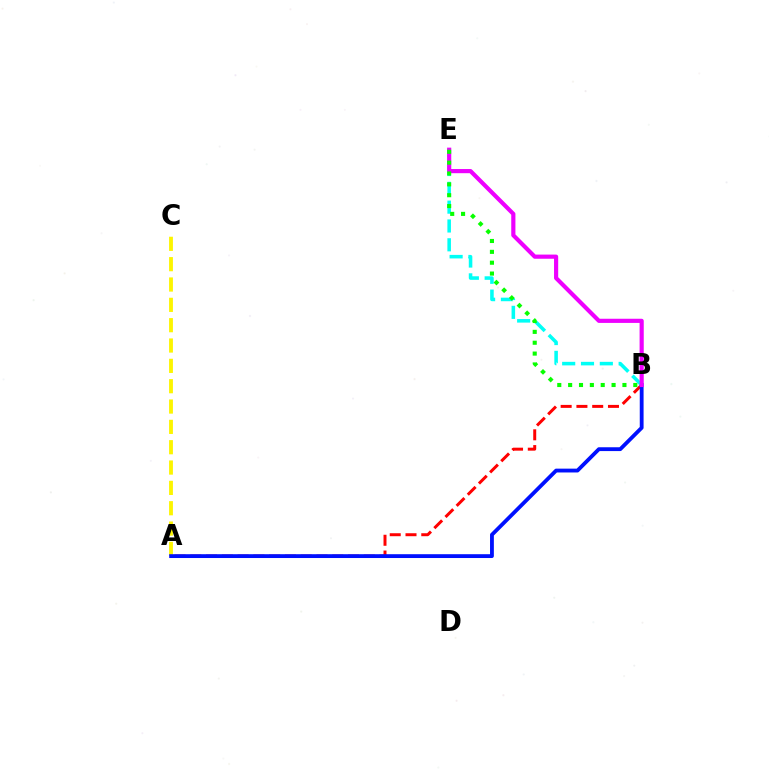{('A', 'C'): [{'color': '#fcf500', 'line_style': 'dashed', 'thickness': 2.76}], ('A', 'B'): [{'color': '#ff0000', 'line_style': 'dashed', 'thickness': 2.14}, {'color': '#0010ff', 'line_style': 'solid', 'thickness': 2.75}], ('B', 'E'): [{'color': '#00fff6', 'line_style': 'dashed', 'thickness': 2.56}, {'color': '#ee00ff', 'line_style': 'solid', 'thickness': 2.99}, {'color': '#08ff00', 'line_style': 'dotted', 'thickness': 2.95}]}